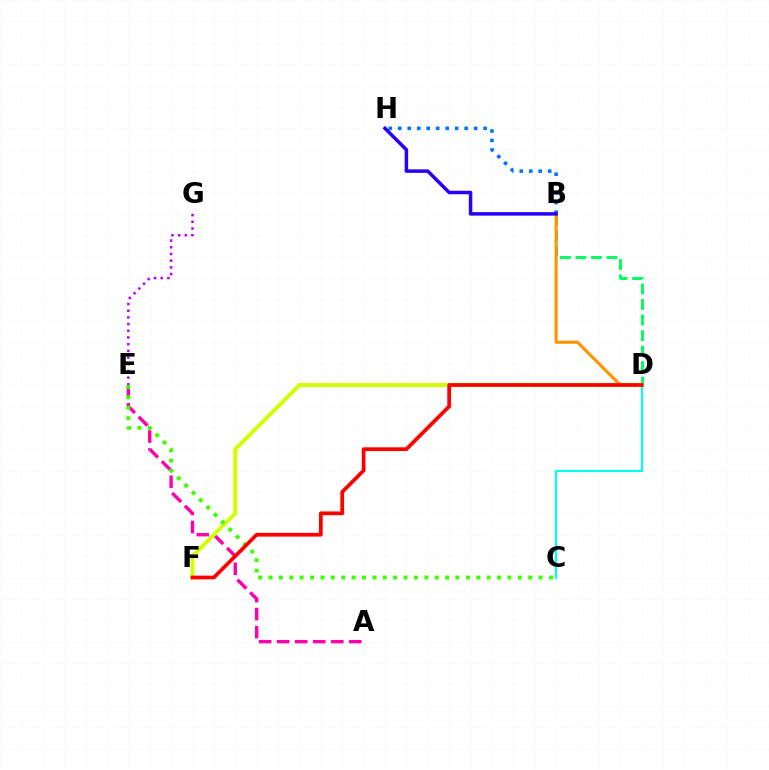{('B', 'H'): [{'color': '#0074ff', 'line_style': 'dotted', 'thickness': 2.58}, {'color': '#2500ff', 'line_style': 'solid', 'thickness': 2.52}], ('B', 'D'): [{'color': '#00ff5c', 'line_style': 'dashed', 'thickness': 2.11}, {'color': '#ff9400', 'line_style': 'solid', 'thickness': 2.24}], ('A', 'E'): [{'color': '#ff00ac', 'line_style': 'dashed', 'thickness': 2.45}], ('C', 'D'): [{'color': '#00fff6', 'line_style': 'solid', 'thickness': 1.58}], ('E', 'G'): [{'color': '#b900ff', 'line_style': 'dotted', 'thickness': 1.82}], ('D', 'F'): [{'color': '#d1ff00', 'line_style': 'solid', 'thickness': 2.83}, {'color': '#ff0000', 'line_style': 'solid', 'thickness': 2.69}], ('C', 'E'): [{'color': '#3dff00', 'line_style': 'dotted', 'thickness': 2.82}]}